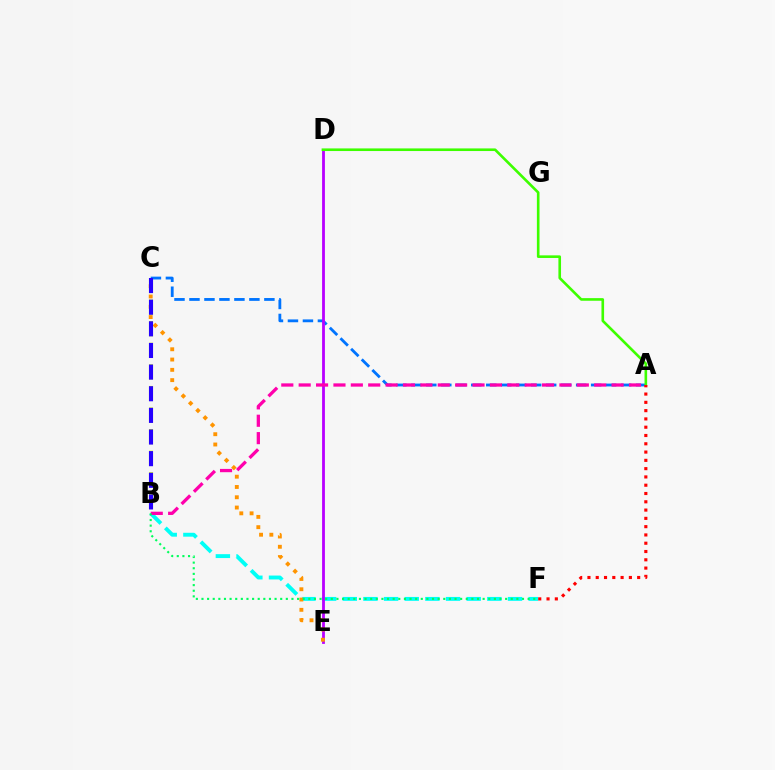{('A', 'C'): [{'color': '#0074ff', 'line_style': 'dashed', 'thickness': 2.04}], ('B', 'F'): [{'color': '#00fff6', 'line_style': 'dashed', 'thickness': 2.81}, {'color': '#00ff5c', 'line_style': 'dotted', 'thickness': 1.53}], ('B', 'C'): [{'color': '#d1ff00', 'line_style': 'dashed', 'thickness': 2.93}, {'color': '#2500ff', 'line_style': 'dashed', 'thickness': 2.94}], ('D', 'E'): [{'color': '#b900ff', 'line_style': 'solid', 'thickness': 2.02}], ('C', 'E'): [{'color': '#ff9400', 'line_style': 'dotted', 'thickness': 2.79}], ('A', 'D'): [{'color': '#3dff00', 'line_style': 'solid', 'thickness': 1.89}], ('A', 'B'): [{'color': '#ff00ac', 'line_style': 'dashed', 'thickness': 2.36}], ('A', 'F'): [{'color': '#ff0000', 'line_style': 'dotted', 'thickness': 2.25}]}